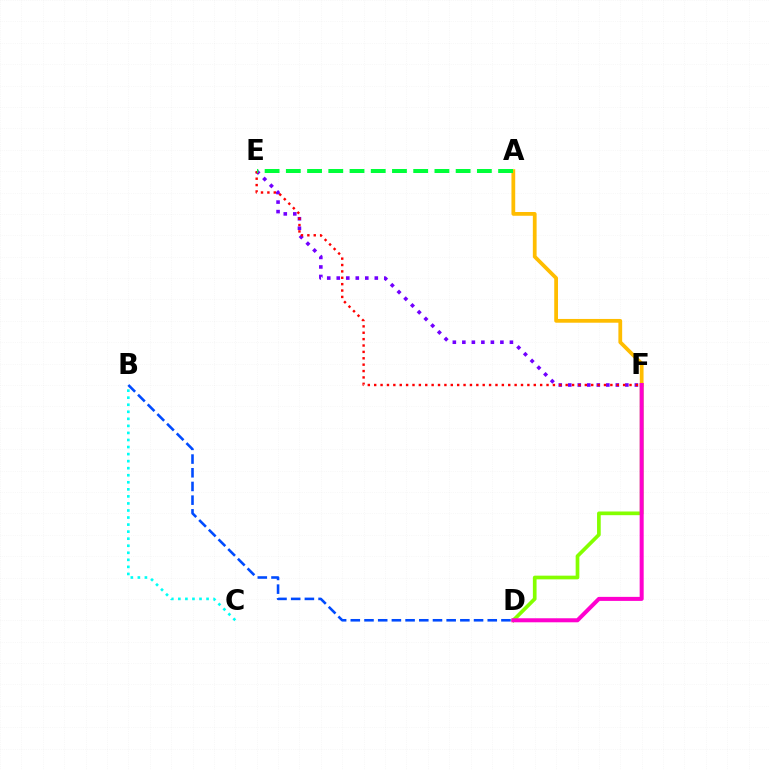{('E', 'F'): [{'color': '#7200ff', 'line_style': 'dotted', 'thickness': 2.58}, {'color': '#ff0000', 'line_style': 'dotted', 'thickness': 1.73}], ('B', 'C'): [{'color': '#00fff6', 'line_style': 'dotted', 'thickness': 1.92}], ('D', 'F'): [{'color': '#84ff00', 'line_style': 'solid', 'thickness': 2.65}, {'color': '#ff00cf', 'line_style': 'solid', 'thickness': 2.9}], ('A', 'F'): [{'color': '#ffbd00', 'line_style': 'solid', 'thickness': 2.71}], ('B', 'D'): [{'color': '#004bff', 'line_style': 'dashed', 'thickness': 1.86}], ('A', 'E'): [{'color': '#00ff39', 'line_style': 'dashed', 'thickness': 2.88}]}